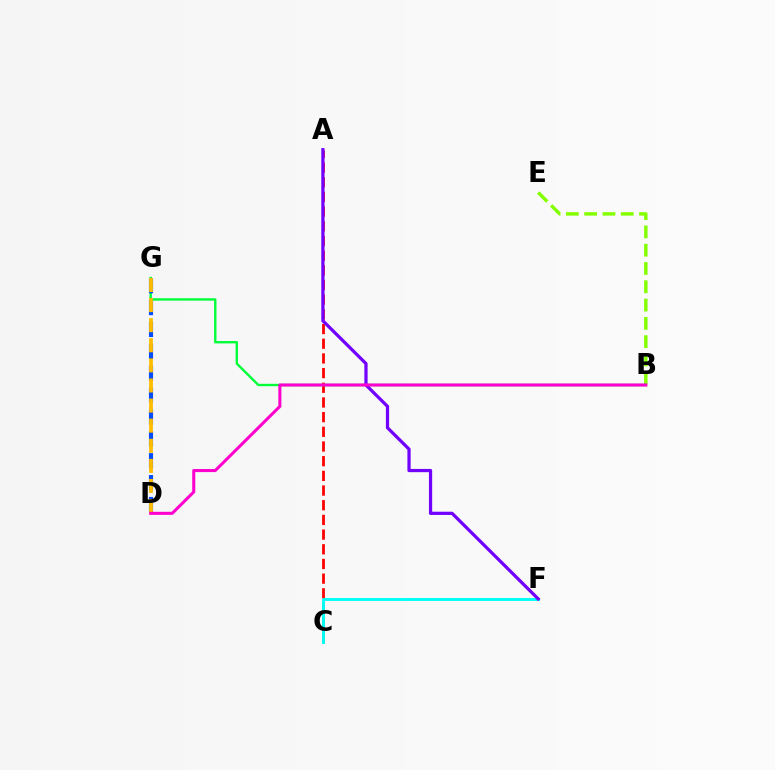{('B', 'E'): [{'color': '#84ff00', 'line_style': 'dashed', 'thickness': 2.49}], ('A', 'C'): [{'color': '#ff0000', 'line_style': 'dashed', 'thickness': 1.99}], ('B', 'G'): [{'color': '#00ff39', 'line_style': 'solid', 'thickness': 1.72}], ('C', 'F'): [{'color': '#00fff6', 'line_style': 'solid', 'thickness': 2.09}], ('D', 'G'): [{'color': '#004bff', 'line_style': 'dashed', 'thickness': 2.97}, {'color': '#ffbd00', 'line_style': 'dashed', 'thickness': 2.73}], ('A', 'F'): [{'color': '#7200ff', 'line_style': 'solid', 'thickness': 2.33}], ('B', 'D'): [{'color': '#ff00cf', 'line_style': 'solid', 'thickness': 2.2}]}